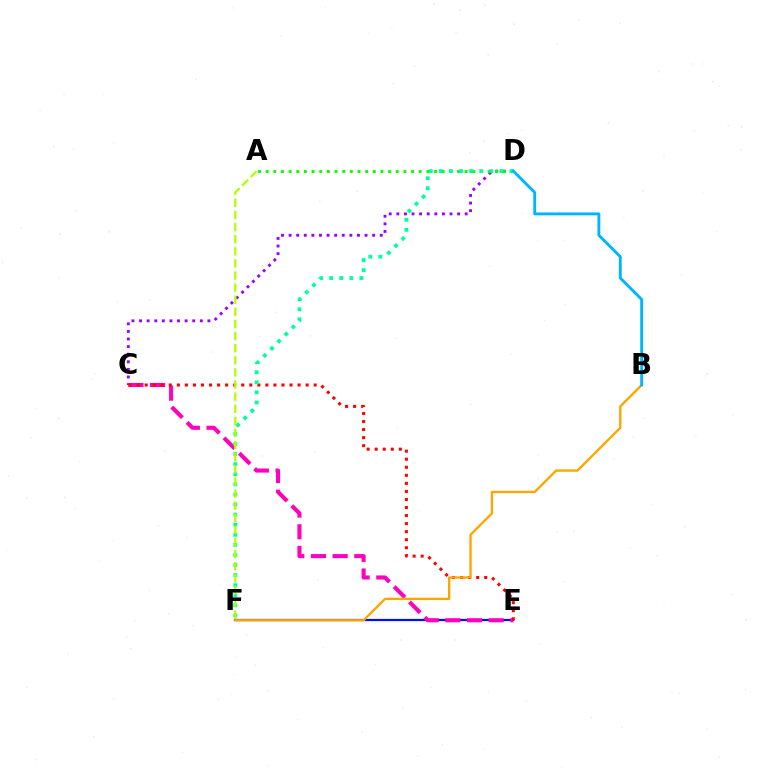{('C', 'D'): [{'color': '#9b00ff', 'line_style': 'dotted', 'thickness': 2.06}], ('E', 'F'): [{'color': '#0010ff', 'line_style': 'solid', 'thickness': 1.59}], ('C', 'E'): [{'color': '#ff00bd', 'line_style': 'dashed', 'thickness': 2.95}, {'color': '#ff0000', 'line_style': 'dotted', 'thickness': 2.19}], ('A', 'D'): [{'color': '#08ff00', 'line_style': 'dotted', 'thickness': 2.08}], ('B', 'F'): [{'color': '#ffa500', 'line_style': 'solid', 'thickness': 1.69}], ('D', 'F'): [{'color': '#00ff9d', 'line_style': 'dotted', 'thickness': 2.74}], ('A', 'F'): [{'color': '#b3ff00', 'line_style': 'dashed', 'thickness': 1.65}], ('B', 'D'): [{'color': '#00b5ff', 'line_style': 'solid', 'thickness': 2.06}]}